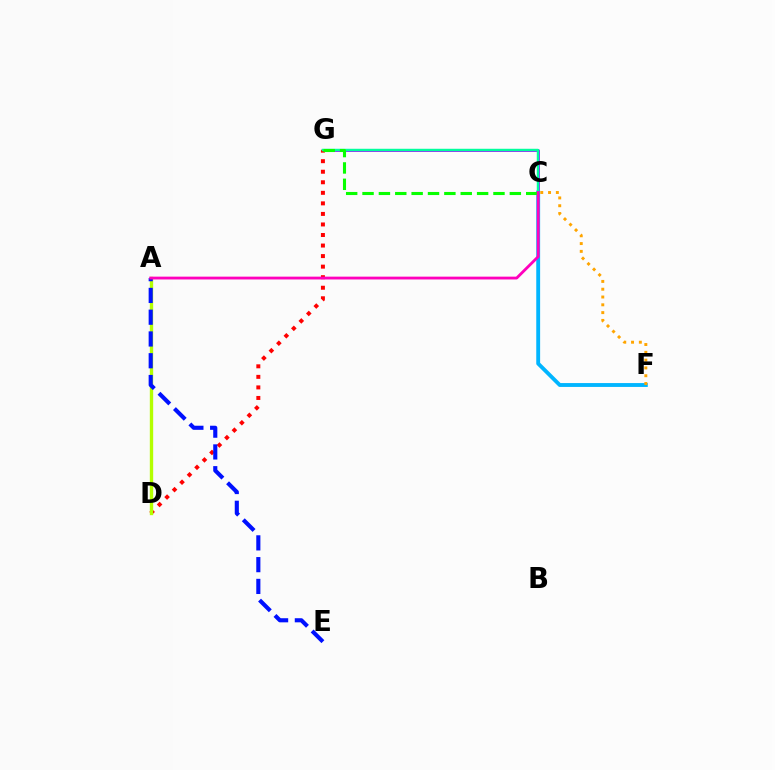{('C', 'G'): [{'color': '#9b00ff', 'line_style': 'solid', 'thickness': 1.98}, {'color': '#00ff9d', 'line_style': 'solid', 'thickness': 1.76}, {'color': '#08ff00', 'line_style': 'dashed', 'thickness': 2.22}], ('D', 'G'): [{'color': '#ff0000', 'line_style': 'dotted', 'thickness': 2.87}], ('C', 'F'): [{'color': '#00b5ff', 'line_style': 'solid', 'thickness': 2.78}, {'color': '#ffa500', 'line_style': 'dotted', 'thickness': 2.12}], ('A', 'D'): [{'color': '#b3ff00', 'line_style': 'solid', 'thickness': 2.41}], ('A', 'E'): [{'color': '#0010ff', 'line_style': 'dashed', 'thickness': 2.96}], ('A', 'C'): [{'color': '#ff00bd', 'line_style': 'solid', 'thickness': 2.03}]}